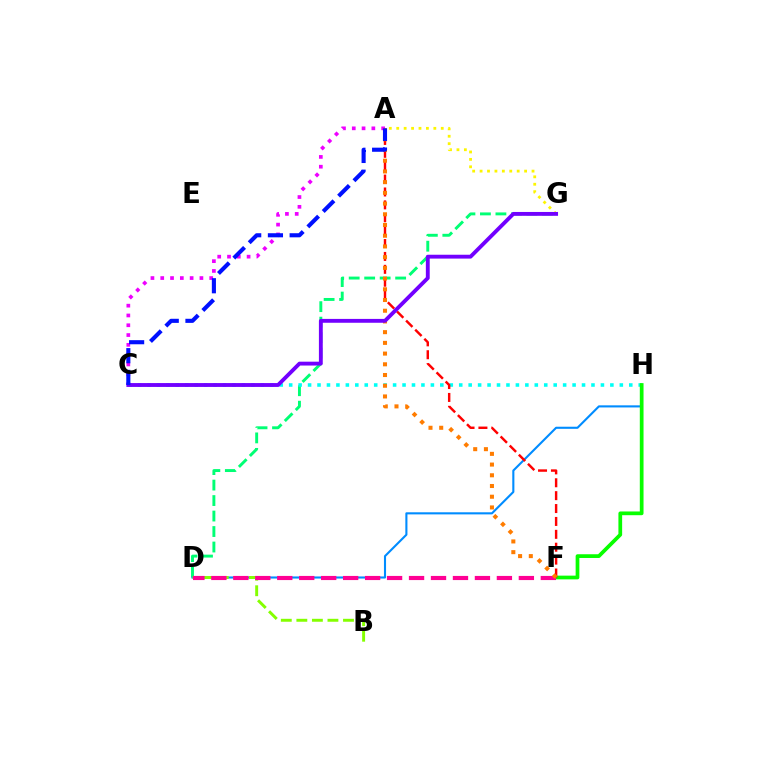{('A', 'G'): [{'color': '#fcf500', 'line_style': 'dotted', 'thickness': 2.02}], ('D', 'G'): [{'color': '#00ff74', 'line_style': 'dashed', 'thickness': 2.1}], ('A', 'C'): [{'color': '#ee00ff', 'line_style': 'dotted', 'thickness': 2.66}, {'color': '#0010ff', 'line_style': 'dashed', 'thickness': 2.95}], ('D', 'H'): [{'color': '#008cff', 'line_style': 'solid', 'thickness': 1.51}], ('C', 'H'): [{'color': '#00fff6', 'line_style': 'dotted', 'thickness': 2.57}], ('B', 'D'): [{'color': '#84ff00', 'line_style': 'dashed', 'thickness': 2.11}], ('F', 'H'): [{'color': '#08ff00', 'line_style': 'solid', 'thickness': 2.69}], ('A', 'F'): [{'color': '#ff0000', 'line_style': 'dashed', 'thickness': 1.75}, {'color': '#ff7c00', 'line_style': 'dotted', 'thickness': 2.91}], ('D', 'F'): [{'color': '#ff0094', 'line_style': 'dashed', 'thickness': 2.98}], ('C', 'G'): [{'color': '#7200ff', 'line_style': 'solid', 'thickness': 2.78}]}